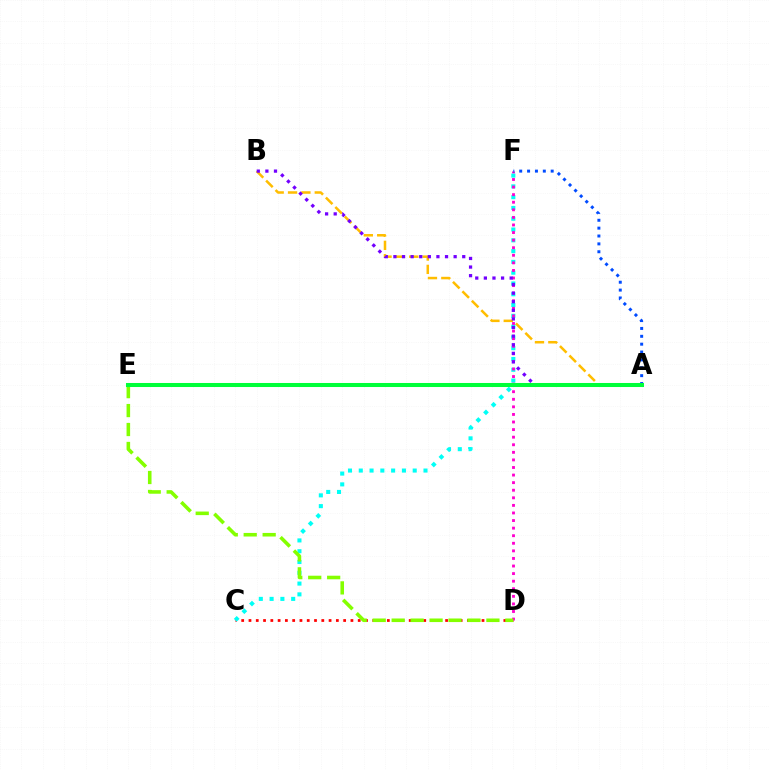{('C', 'D'): [{'color': '#ff0000', 'line_style': 'dotted', 'thickness': 1.98}], ('A', 'B'): [{'color': '#ffbd00', 'line_style': 'dashed', 'thickness': 1.82}, {'color': '#7200ff', 'line_style': 'dotted', 'thickness': 2.34}], ('C', 'F'): [{'color': '#00fff6', 'line_style': 'dotted', 'thickness': 2.93}], ('D', 'F'): [{'color': '#ff00cf', 'line_style': 'dotted', 'thickness': 2.06}], ('A', 'F'): [{'color': '#004bff', 'line_style': 'dotted', 'thickness': 2.14}], ('D', 'E'): [{'color': '#84ff00', 'line_style': 'dashed', 'thickness': 2.57}], ('A', 'E'): [{'color': '#00ff39', 'line_style': 'solid', 'thickness': 2.9}]}